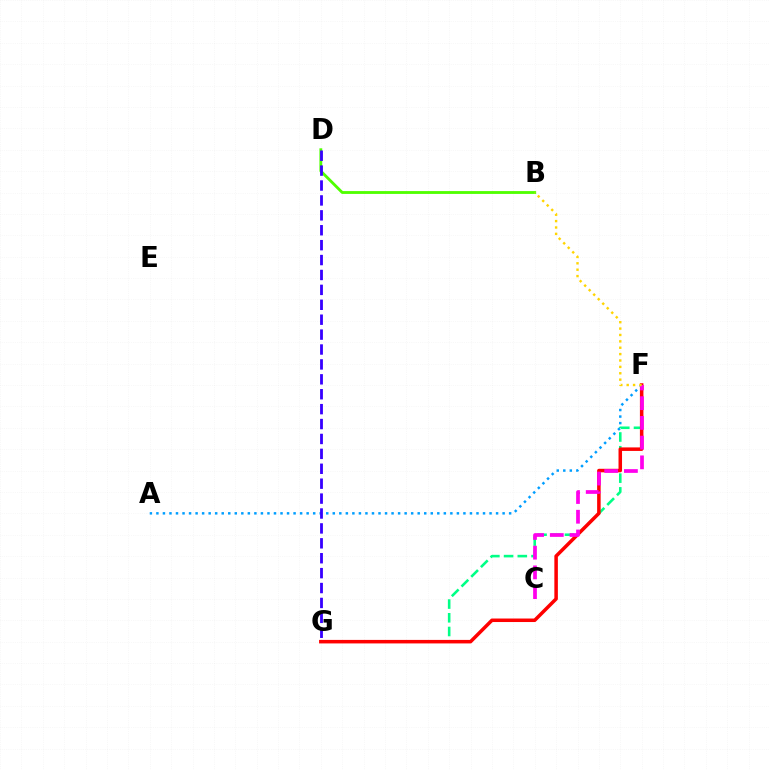{('B', 'D'): [{'color': '#4fff00', 'line_style': 'solid', 'thickness': 2.04}], ('F', 'G'): [{'color': '#00ff86', 'line_style': 'dashed', 'thickness': 1.86}, {'color': '#ff0000', 'line_style': 'solid', 'thickness': 2.53}], ('A', 'F'): [{'color': '#009eff', 'line_style': 'dotted', 'thickness': 1.77}], ('C', 'F'): [{'color': '#ff00ed', 'line_style': 'dashed', 'thickness': 2.68}], ('B', 'F'): [{'color': '#ffd500', 'line_style': 'dotted', 'thickness': 1.73}], ('D', 'G'): [{'color': '#3700ff', 'line_style': 'dashed', 'thickness': 2.03}]}